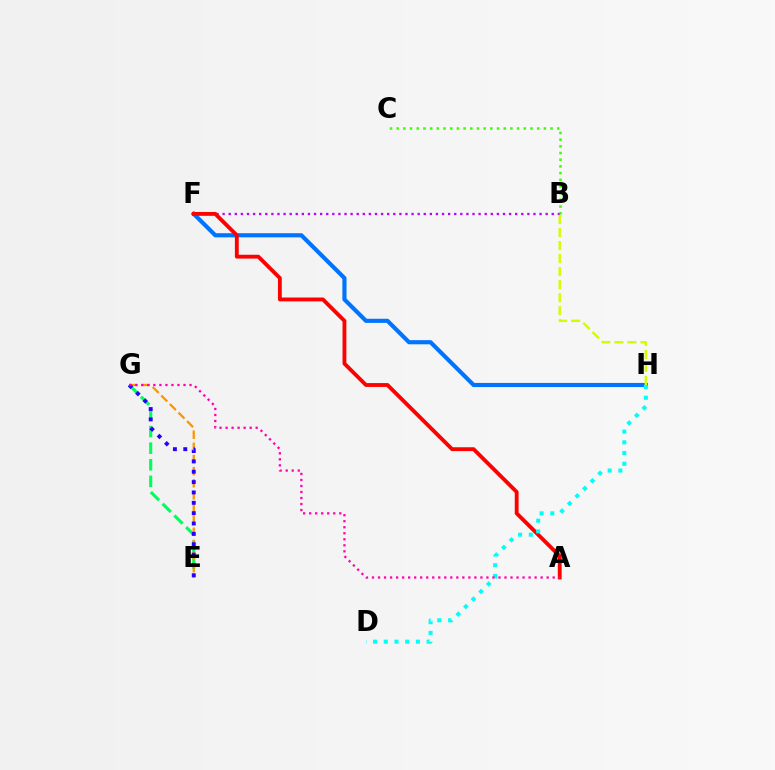{('B', 'F'): [{'color': '#b900ff', 'line_style': 'dotted', 'thickness': 1.66}], ('F', 'H'): [{'color': '#0074ff', 'line_style': 'solid', 'thickness': 2.98}], ('E', 'G'): [{'color': '#00ff5c', 'line_style': 'dashed', 'thickness': 2.25}, {'color': '#ff9400', 'line_style': 'dashed', 'thickness': 1.65}, {'color': '#2500ff', 'line_style': 'dotted', 'thickness': 2.81}], ('A', 'F'): [{'color': '#ff0000', 'line_style': 'solid', 'thickness': 2.77}], ('B', 'C'): [{'color': '#3dff00', 'line_style': 'dotted', 'thickness': 1.82}], ('B', 'H'): [{'color': '#d1ff00', 'line_style': 'dashed', 'thickness': 1.77}], ('D', 'H'): [{'color': '#00fff6', 'line_style': 'dotted', 'thickness': 2.91}], ('A', 'G'): [{'color': '#ff00ac', 'line_style': 'dotted', 'thickness': 1.64}]}